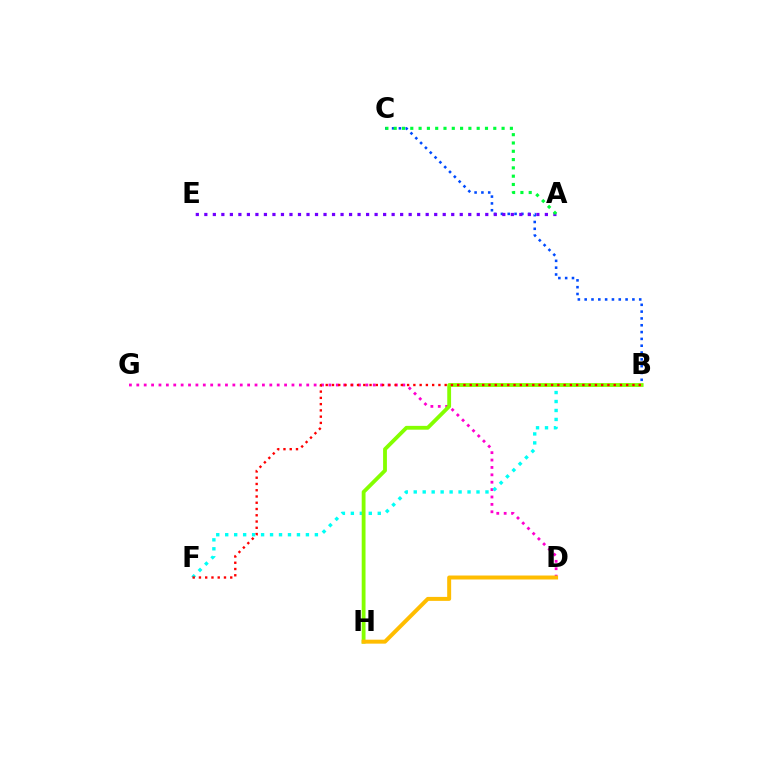{('D', 'G'): [{'color': '#ff00cf', 'line_style': 'dotted', 'thickness': 2.01}], ('B', 'F'): [{'color': '#00fff6', 'line_style': 'dotted', 'thickness': 2.44}, {'color': '#ff0000', 'line_style': 'dotted', 'thickness': 1.7}], ('B', 'H'): [{'color': '#84ff00', 'line_style': 'solid', 'thickness': 2.75}], ('B', 'C'): [{'color': '#004bff', 'line_style': 'dotted', 'thickness': 1.85}], ('A', 'E'): [{'color': '#7200ff', 'line_style': 'dotted', 'thickness': 2.31}], ('A', 'C'): [{'color': '#00ff39', 'line_style': 'dotted', 'thickness': 2.25}], ('D', 'H'): [{'color': '#ffbd00', 'line_style': 'solid', 'thickness': 2.86}]}